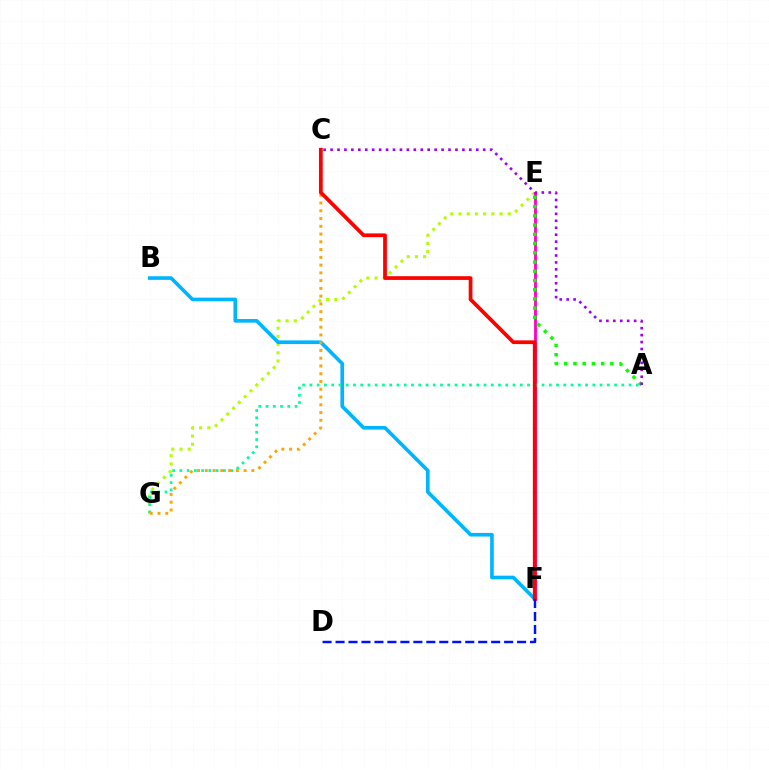{('E', 'G'): [{'color': '#b3ff00', 'line_style': 'dotted', 'thickness': 2.23}], ('B', 'F'): [{'color': '#00b5ff', 'line_style': 'solid', 'thickness': 2.62}], ('E', 'F'): [{'color': '#ff00bd', 'line_style': 'solid', 'thickness': 2.03}], ('A', 'G'): [{'color': '#00ff9d', 'line_style': 'dotted', 'thickness': 1.97}], ('C', 'G'): [{'color': '#ffa500', 'line_style': 'dotted', 'thickness': 2.11}], ('A', 'E'): [{'color': '#08ff00', 'line_style': 'dotted', 'thickness': 2.51}], ('C', 'F'): [{'color': '#ff0000', 'line_style': 'solid', 'thickness': 2.69}], ('D', 'F'): [{'color': '#0010ff', 'line_style': 'dashed', 'thickness': 1.76}], ('A', 'C'): [{'color': '#9b00ff', 'line_style': 'dotted', 'thickness': 1.89}]}